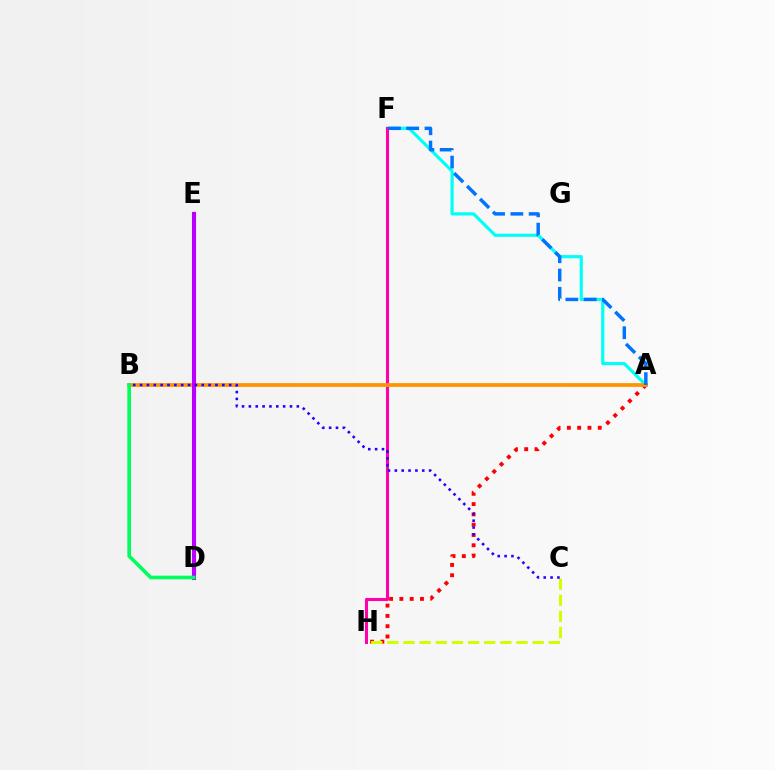{('A', 'F'): [{'color': '#00fff6', 'line_style': 'solid', 'thickness': 2.29}, {'color': '#0074ff', 'line_style': 'dashed', 'thickness': 2.48}], ('D', 'E'): [{'color': '#3dff00', 'line_style': 'solid', 'thickness': 1.95}, {'color': '#b900ff', 'line_style': 'solid', 'thickness': 2.95}], ('A', 'H'): [{'color': '#ff0000', 'line_style': 'dotted', 'thickness': 2.8}], ('C', 'H'): [{'color': '#d1ff00', 'line_style': 'dashed', 'thickness': 2.19}], ('F', 'H'): [{'color': '#ff00ac', 'line_style': 'solid', 'thickness': 2.2}], ('A', 'B'): [{'color': '#ff9400', 'line_style': 'solid', 'thickness': 2.7}], ('B', 'C'): [{'color': '#2500ff', 'line_style': 'dotted', 'thickness': 1.86}], ('B', 'D'): [{'color': '#00ff5c', 'line_style': 'solid', 'thickness': 2.62}]}